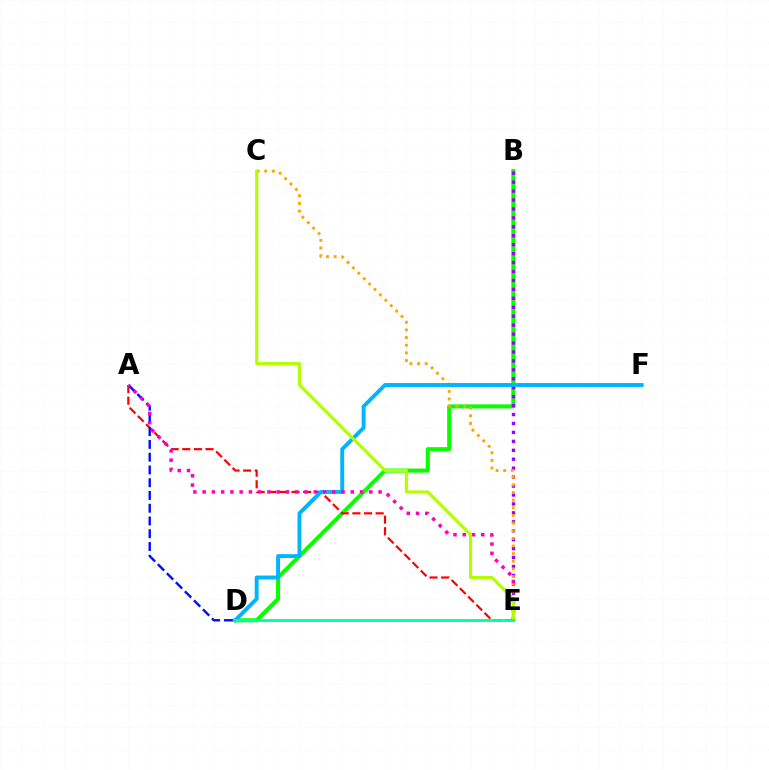{('B', 'D'): [{'color': '#08ff00', 'line_style': 'solid', 'thickness': 2.91}], ('B', 'E'): [{'color': '#9b00ff', 'line_style': 'dotted', 'thickness': 2.43}], ('C', 'E'): [{'color': '#ffa500', 'line_style': 'dotted', 'thickness': 2.08}, {'color': '#b3ff00', 'line_style': 'solid', 'thickness': 2.24}], ('A', 'E'): [{'color': '#ff0000', 'line_style': 'dashed', 'thickness': 1.58}, {'color': '#ff00bd', 'line_style': 'dotted', 'thickness': 2.52}], ('D', 'F'): [{'color': '#00b5ff', 'line_style': 'solid', 'thickness': 2.81}], ('A', 'D'): [{'color': '#0010ff', 'line_style': 'dashed', 'thickness': 1.73}], ('D', 'E'): [{'color': '#00ff9d', 'line_style': 'solid', 'thickness': 2.03}]}